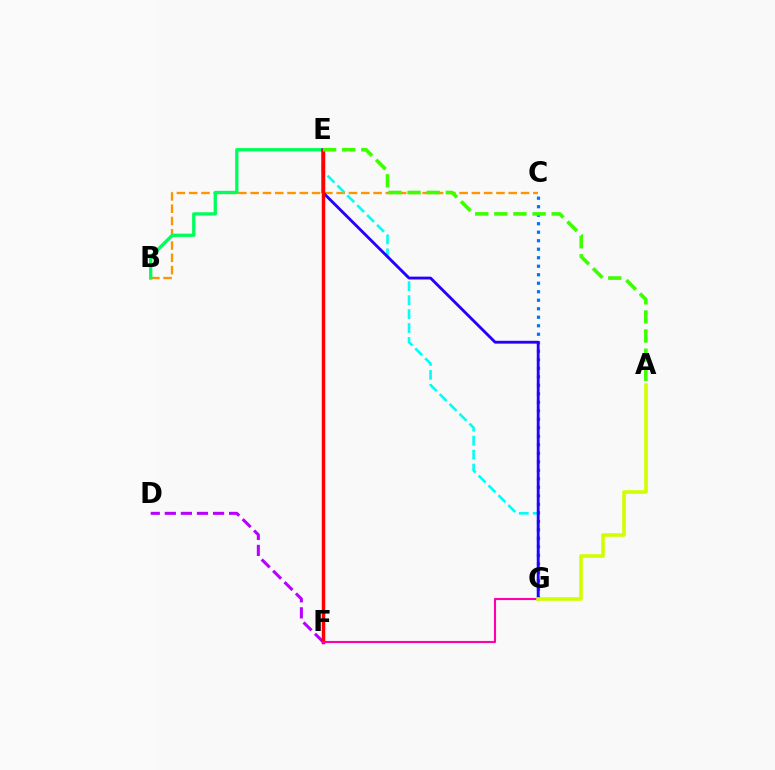{('B', 'C'): [{'color': '#ff9400', 'line_style': 'dashed', 'thickness': 1.67}], ('D', 'F'): [{'color': '#b900ff', 'line_style': 'dashed', 'thickness': 2.18}], ('E', 'G'): [{'color': '#00fff6', 'line_style': 'dashed', 'thickness': 1.9}, {'color': '#2500ff', 'line_style': 'solid', 'thickness': 2.05}], ('B', 'E'): [{'color': '#00ff5c', 'line_style': 'solid', 'thickness': 2.37}], ('C', 'G'): [{'color': '#0074ff', 'line_style': 'dotted', 'thickness': 2.31}], ('E', 'F'): [{'color': '#ff0000', 'line_style': 'solid', 'thickness': 2.5}], ('F', 'G'): [{'color': '#ff00ac', 'line_style': 'solid', 'thickness': 1.52}], ('A', 'E'): [{'color': '#3dff00', 'line_style': 'dashed', 'thickness': 2.6}], ('A', 'G'): [{'color': '#d1ff00', 'line_style': 'solid', 'thickness': 2.59}]}